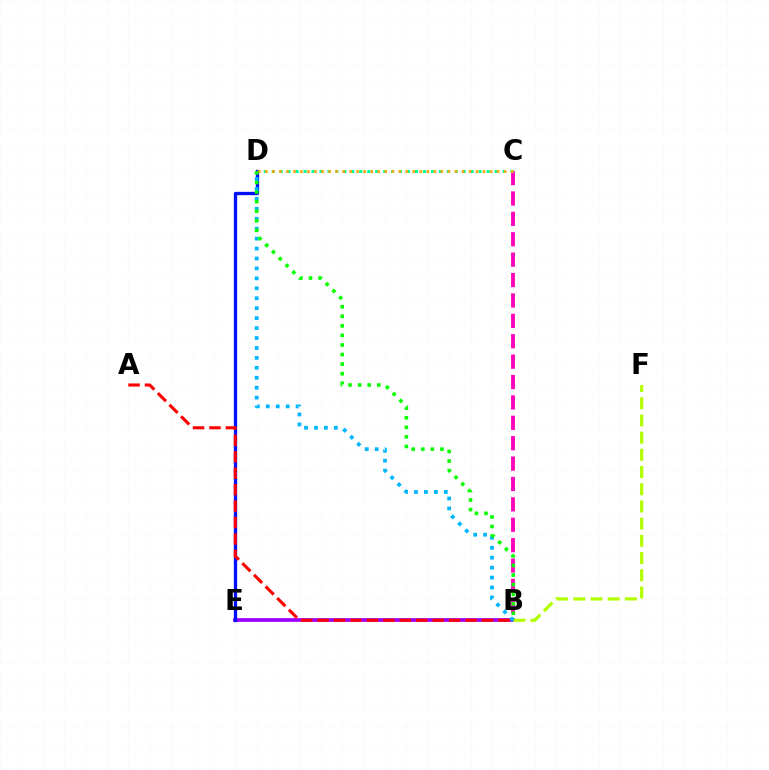{('B', 'E'): [{'color': '#9b00ff', 'line_style': 'solid', 'thickness': 2.68}], ('B', 'C'): [{'color': '#ff00bd', 'line_style': 'dashed', 'thickness': 2.77}], ('B', 'F'): [{'color': '#b3ff00', 'line_style': 'dashed', 'thickness': 2.34}], ('C', 'D'): [{'color': '#00ff9d', 'line_style': 'dotted', 'thickness': 2.16}, {'color': '#ffa500', 'line_style': 'dotted', 'thickness': 1.91}], ('D', 'E'): [{'color': '#0010ff', 'line_style': 'solid', 'thickness': 2.38}], ('B', 'D'): [{'color': '#00b5ff', 'line_style': 'dotted', 'thickness': 2.7}, {'color': '#08ff00', 'line_style': 'dotted', 'thickness': 2.6}], ('A', 'B'): [{'color': '#ff0000', 'line_style': 'dashed', 'thickness': 2.23}]}